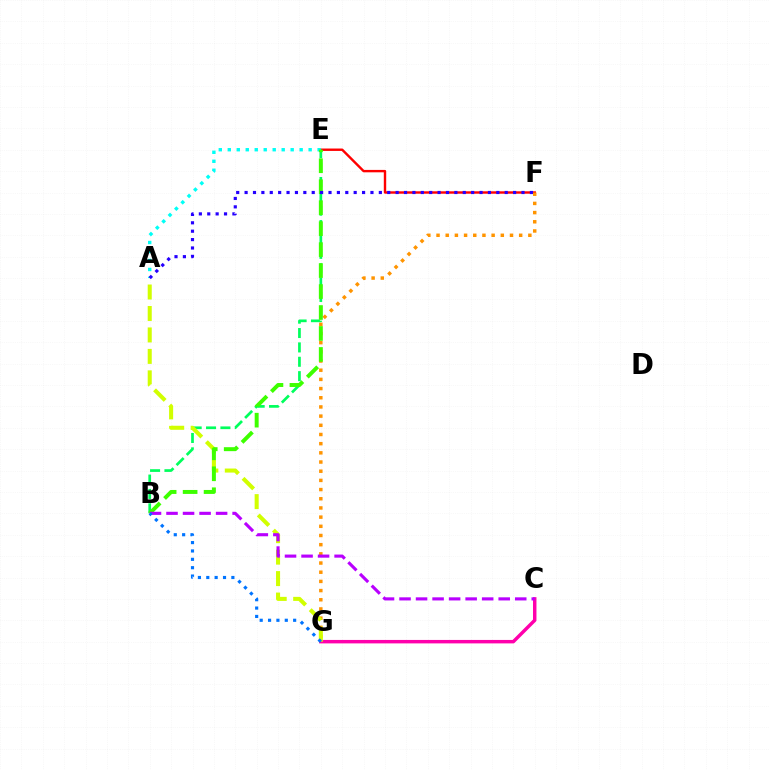{('E', 'F'): [{'color': '#ff0000', 'line_style': 'solid', 'thickness': 1.73}], ('A', 'E'): [{'color': '#00fff6', 'line_style': 'dotted', 'thickness': 2.44}], ('F', 'G'): [{'color': '#ff9400', 'line_style': 'dotted', 'thickness': 2.49}], ('C', 'G'): [{'color': '#ff00ac', 'line_style': 'solid', 'thickness': 2.48}], ('B', 'E'): [{'color': '#00ff5c', 'line_style': 'dashed', 'thickness': 1.95}, {'color': '#3dff00', 'line_style': 'dashed', 'thickness': 2.85}], ('A', 'G'): [{'color': '#d1ff00', 'line_style': 'dashed', 'thickness': 2.92}], ('B', 'C'): [{'color': '#b900ff', 'line_style': 'dashed', 'thickness': 2.25}], ('A', 'F'): [{'color': '#2500ff', 'line_style': 'dotted', 'thickness': 2.28}], ('B', 'G'): [{'color': '#0074ff', 'line_style': 'dotted', 'thickness': 2.27}]}